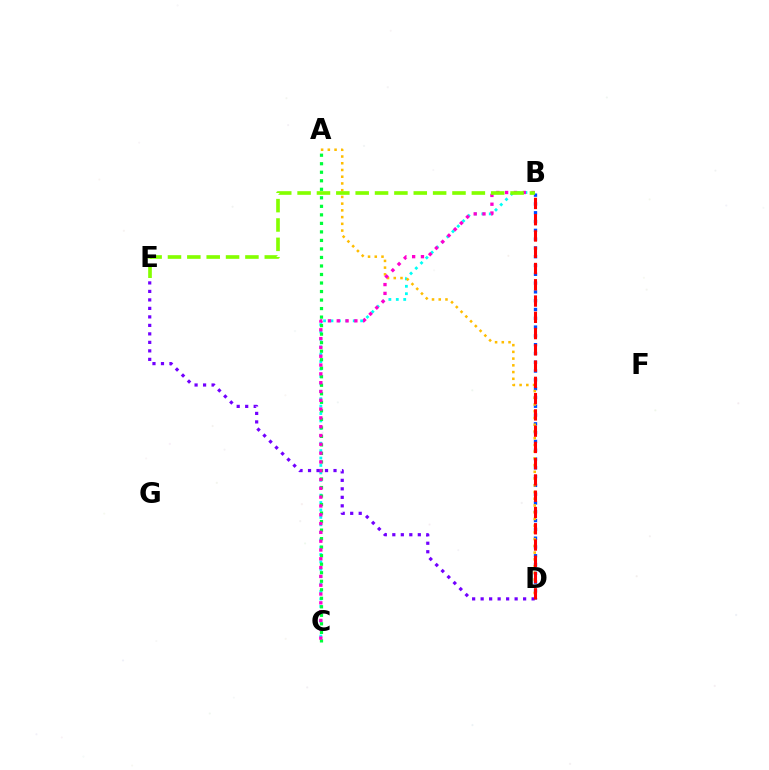{('B', 'D'): [{'color': '#004bff', 'line_style': 'dotted', 'thickness': 2.39}, {'color': '#ff0000', 'line_style': 'dashed', 'thickness': 2.21}], ('B', 'C'): [{'color': '#00fff6', 'line_style': 'dotted', 'thickness': 2.02}, {'color': '#ff00cf', 'line_style': 'dotted', 'thickness': 2.39}], ('A', 'D'): [{'color': '#ffbd00', 'line_style': 'dotted', 'thickness': 1.83}], ('A', 'C'): [{'color': '#00ff39', 'line_style': 'dotted', 'thickness': 2.32}], ('D', 'E'): [{'color': '#7200ff', 'line_style': 'dotted', 'thickness': 2.31}], ('B', 'E'): [{'color': '#84ff00', 'line_style': 'dashed', 'thickness': 2.63}]}